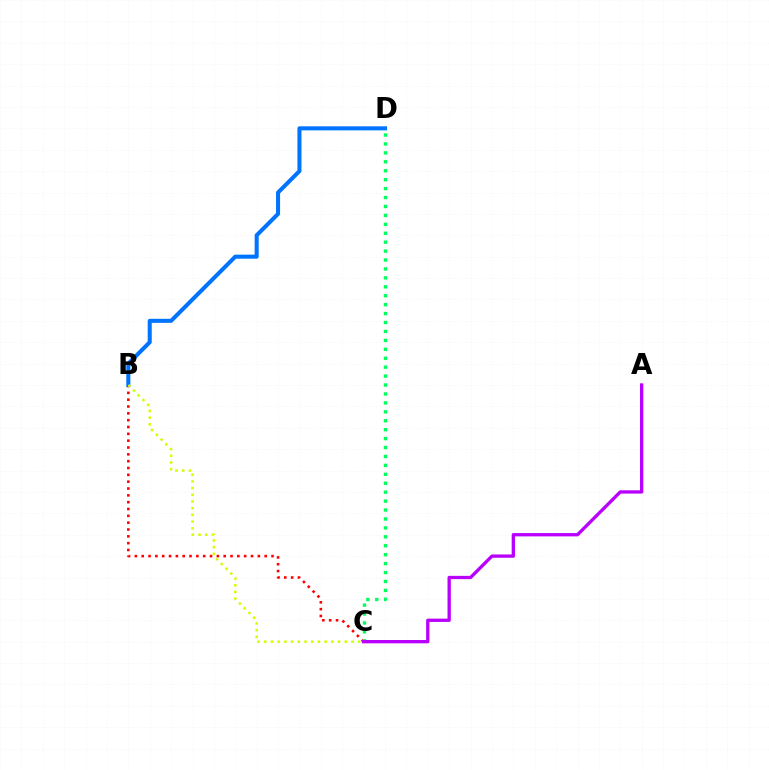{('B', 'D'): [{'color': '#0074ff', 'line_style': 'solid', 'thickness': 2.91}], ('B', 'C'): [{'color': '#ff0000', 'line_style': 'dotted', 'thickness': 1.86}, {'color': '#d1ff00', 'line_style': 'dotted', 'thickness': 1.82}], ('C', 'D'): [{'color': '#00ff5c', 'line_style': 'dotted', 'thickness': 2.43}], ('A', 'C'): [{'color': '#b900ff', 'line_style': 'solid', 'thickness': 2.38}]}